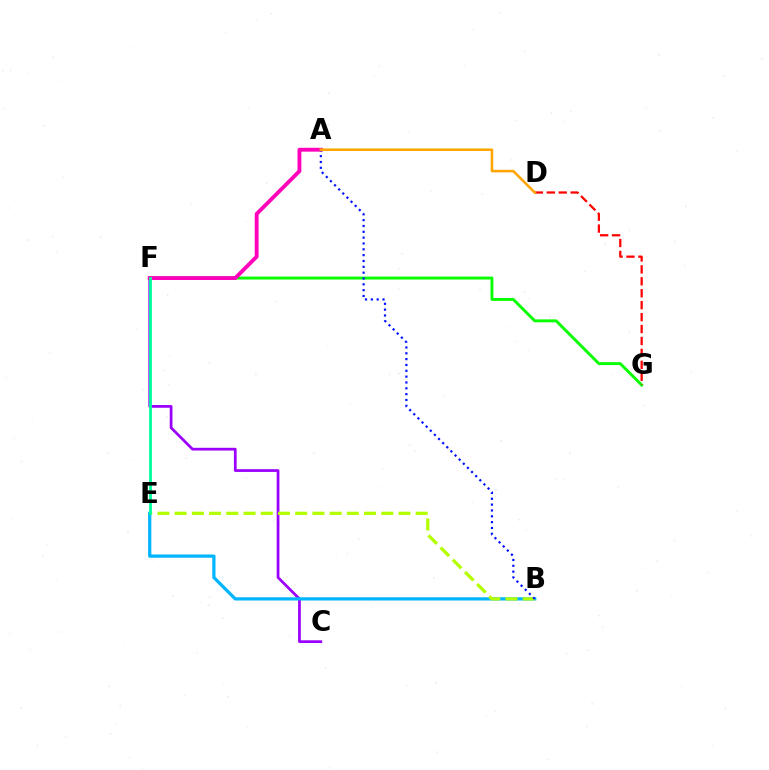{('F', 'G'): [{'color': '#08ff00', 'line_style': 'solid', 'thickness': 2.1}], ('C', 'F'): [{'color': '#9b00ff', 'line_style': 'solid', 'thickness': 1.97}], ('A', 'F'): [{'color': '#ff00bd', 'line_style': 'solid', 'thickness': 2.78}], ('B', 'E'): [{'color': '#00b5ff', 'line_style': 'solid', 'thickness': 2.33}, {'color': '#b3ff00', 'line_style': 'dashed', 'thickness': 2.34}], ('A', 'B'): [{'color': '#0010ff', 'line_style': 'dotted', 'thickness': 1.59}], ('D', 'G'): [{'color': '#ff0000', 'line_style': 'dashed', 'thickness': 1.62}], ('E', 'F'): [{'color': '#00ff9d', 'line_style': 'solid', 'thickness': 2.02}], ('A', 'D'): [{'color': '#ffa500', 'line_style': 'solid', 'thickness': 1.83}]}